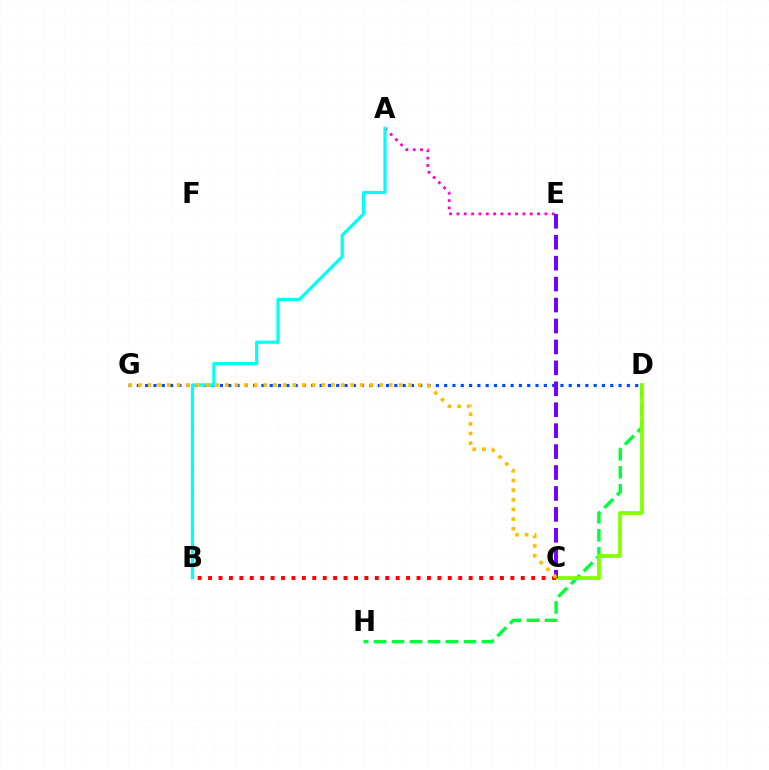{('D', 'H'): [{'color': '#00ff39', 'line_style': 'dashed', 'thickness': 2.44}], ('C', 'D'): [{'color': '#84ff00', 'line_style': 'solid', 'thickness': 2.7}], ('A', 'E'): [{'color': '#ff00cf', 'line_style': 'dotted', 'thickness': 1.99}], ('D', 'G'): [{'color': '#004bff', 'line_style': 'dotted', 'thickness': 2.26}], ('C', 'E'): [{'color': '#7200ff', 'line_style': 'dashed', 'thickness': 2.84}], ('A', 'B'): [{'color': '#00fff6', 'line_style': 'solid', 'thickness': 2.32}], ('B', 'C'): [{'color': '#ff0000', 'line_style': 'dotted', 'thickness': 2.83}], ('C', 'G'): [{'color': '#ffbd00', 'line_style': 'dotted', 'thickness': 2.62}]}